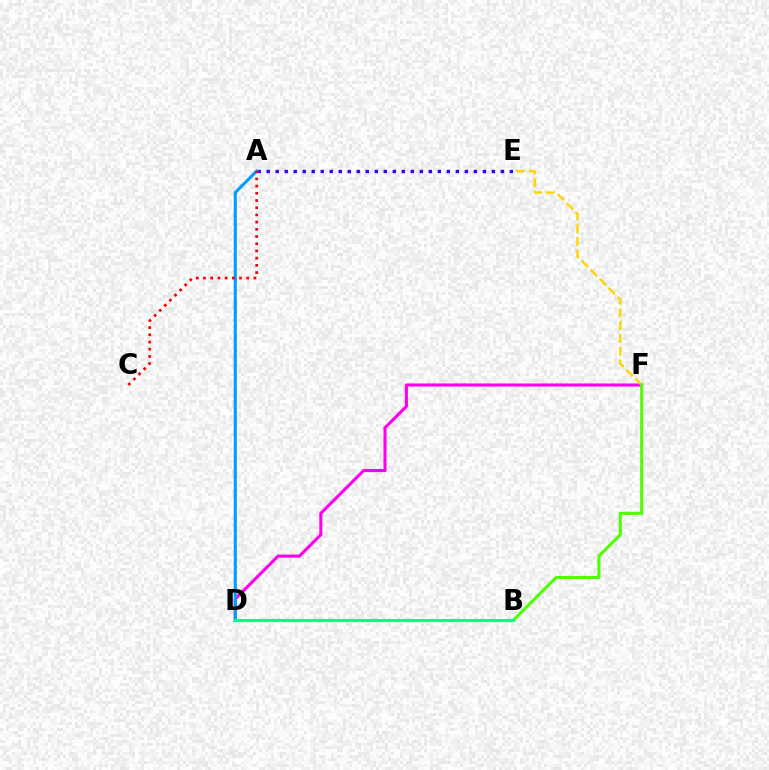{('D', 'F'): [{'color': '#ff00ed', 'line_style': 'solid', 'thickness': 2.22}], ('A', 'E'): [{'color': '#3700ff', 'line_style': 'dotted', 'thickness': 2.45}], ('E', 'F'): [{'color': '#ffd500', 'line_style': 'dashed', 'thickness': 1.73}], ('A', 'D'): [{'color': '#009eff', 'line_style': 'solid', 'thickness': 2.23}], ('B', 'F'): [{'color': '#4fff00', 'line_style': 'solid', 'thickness': 2.2}], ('A', 'C'): [{'color': '#ff0000', 'line_style': 'dotted', 'thickness': 1.96}], ('B', 'D'): [{'color': '#00ff86', 'line_style': 'solid', 'thickness': 2.19}]}